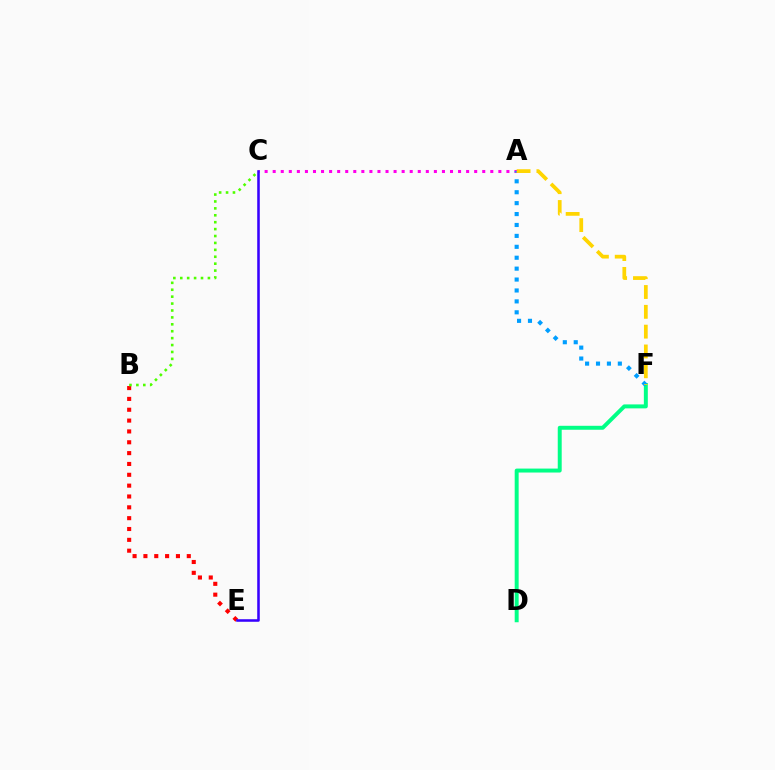{('A', 'C'): [{'color': '#ff00ed', 'line_style': 'dotted', 'thickness': 2.19}], ('D', 'F'): [{'color': '#00ff86', 'line_style': 'solid', 'thickness': 2.85}], ('A', 'F'): [{'color': '#009eff', 'line_style': 'dotted', 'thickness': 2.97}, {'color': '#ffd500', 'line_style': 'dashed', 'thickness': 2.69}], ('B', 'E'): [{'color': '#ff0000', 'line_style': 'dotted', 'thickness': 2.95}], ('B', 'C'): [{'color': '#4fff00', 'line_style': 'dotted', 'thickness': 1.88}], ('C', 'E'): [{'color': '#3700ff', 'line_style': 'solid', 'thickness': 1.84}]}